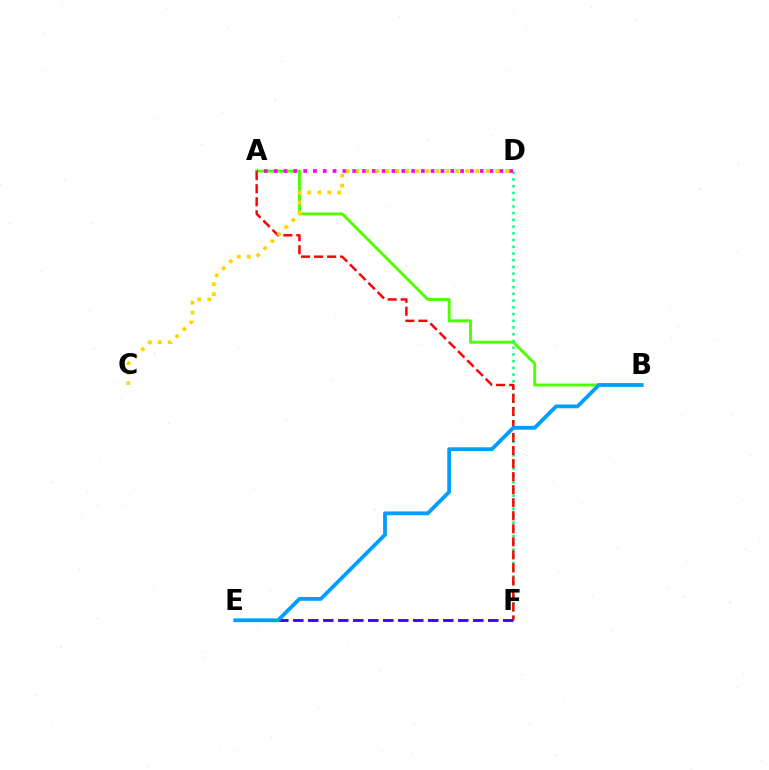{('A', 'B'): [{'color': '#4fff00', 'line_style': 'solid', 'thickness': 2.11}], ('D', 'F'): [{'color': '#00ff86', 'line_style': 'dotted', 'thickness': 1.83}], ('A', 'F'): [{'color': '#ff0000', 'line_style': 'dashed', 'thickness': 1.77}], ('A', 'D'): [{'color': '#ff00ed', 'line_style': 'dotted', 'thickness': 2.67}], ('C', 'D'): [{'color': '#ffd500', 'line_style': 'dotted', 'thickness': 2.71}], ('E', 'F'): [{'color': '#3700ff', 'line_style': 'dashed', 'thickness': 2.04}], ('B', 'E'): [{'color': '#009eff', 'line_style': 'solid', 'thickness': 2.74}]}